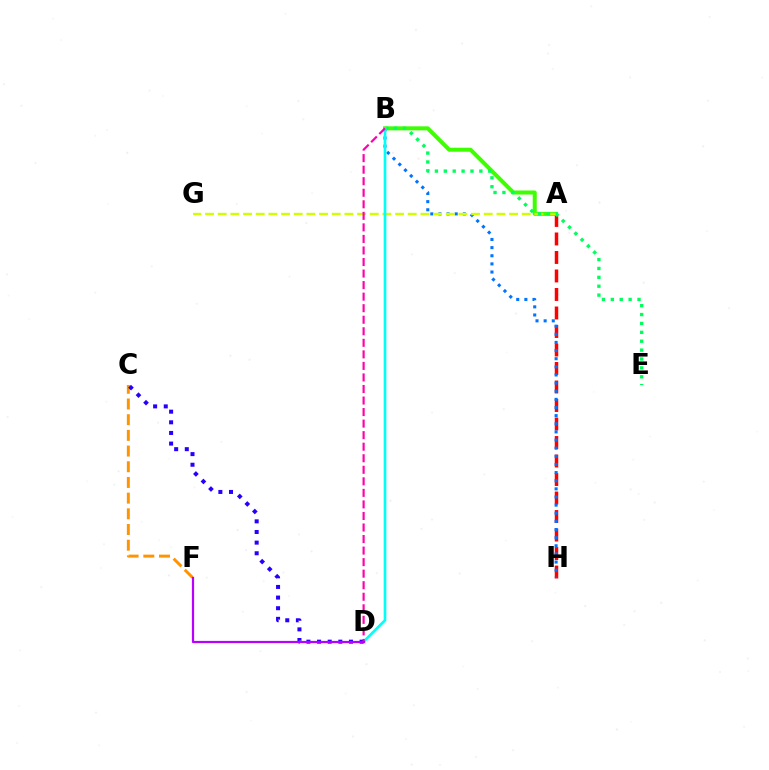{('A', 'H'): [{'color': '#ff0000', 'line_style': 'dashed', 'thickness': 2.51}], ('B', 'H'): [{'color': '#0074ff', 'line_style': 'dotted', 'thickness': 2.21}], ('A', 'B'): [{'color': '#3dff00', 'line_style': 'solid', 'thickness': 2.9}], ('C', 'F'): [{'color': '#ff9400', 'line_style': 'dashed', 'thickness': 2.13}], ('A', 'G'): [{'color': '#d1ff00', 'line_style': 'dashed', 'thickness': 1.72}], ('B', 'E'): [{'color': '#00ff5c', 'line_style': 'dotted', 'thickness': 2.42}], ('B', 'D'): [{'color': '#00fff6', 'line_style': 'solid', 'thickness': 1.92}, {'color': '#ff00ac', 'line_style': 'dashed', 'thickness': 1.57}], ('C', 'D'): [{'color': '#2500ff', 'line_style': 'dotted', 'thickness': 2.89}], ('D', 'F'): [{'color': '#b900ff', 'line_style': 'solid', 'thickness': 1.59}]}